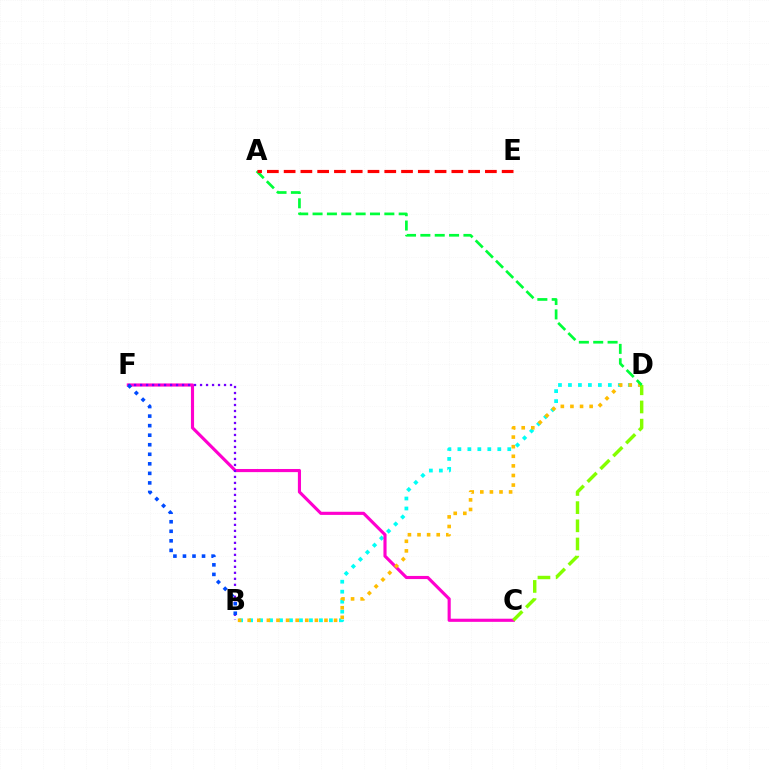{('B', 'D'): [{'color': '#00fff6', 'line_style': 'dotted', 'thickness': 2.71}, {'color': '#ffbd00', 'line_style': 'dotted', 'thickness': 2.61}], ('C', 'F'): [{'color': '#ff00cf', 'line_style': 'solid', 'thickness': 2.25}], ('C', 'D'): [{'color': '#84ff00', 'line_style': 'dashed', 'thickness': 2.47}], ('A', 'D'): [{'color': '#00ff39', 'line_style': 'dashed', 'thickness': 1.95}], ('B', 'F'): [{'color': '#7200ff', 'line_style': 'dotted', 'thickness': 1.63}, {'color': '#004bff', 'line_style': 'dotted', 'thickness': 2.59}], ('A', 'E'): [{'color': '#ff0000', 'line_style': 'dashed', 'thickness': 2.28}]}